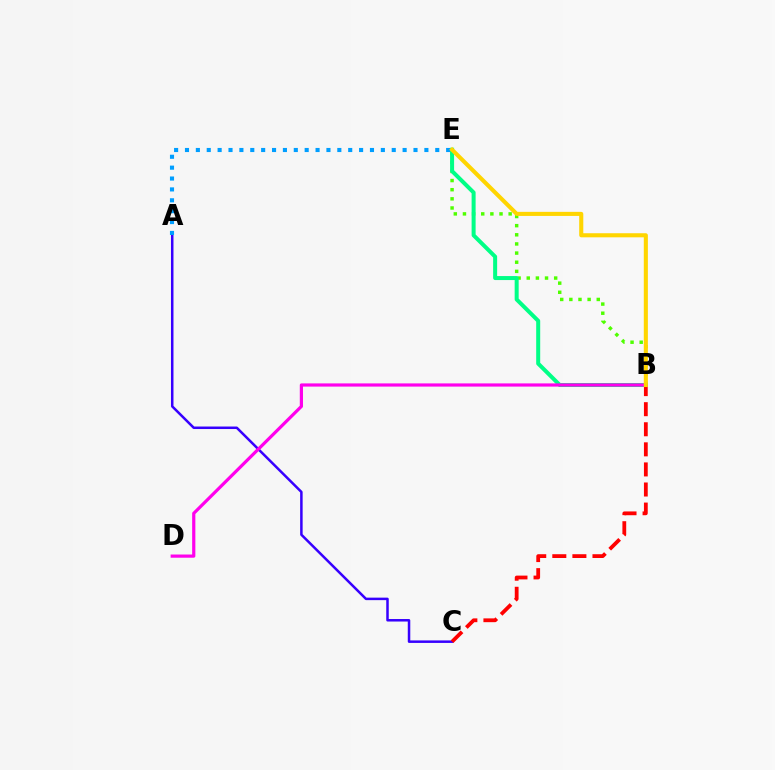{('A', 'C'): [{'color': '#3700ff', 'line_style': 'solid', 'thickness': 1.81}], ('B', 'E'): [{'color': '#4fff00', 'line_style': 'dotted', 'thickness': 2.48}, {'color': '#00ff86', 'line_style': 'solid', 'thickness': 2.88}, {'color': '#ffd500', 'line_style': 'solid', 'thickness': 2.94}], ('A', 'E'): [{'color': '#009eff', 'line_style': 'dotted', 'thickness': 2.96}], ('B', 'C'): [{'color': '#ff0000', 'line_style': 'dashed', 'thickness': 2.73}], ('B', 'D'): [{'color': '#ff00ed', 'line_style': 'solid', 'thickness': 2.3}]}